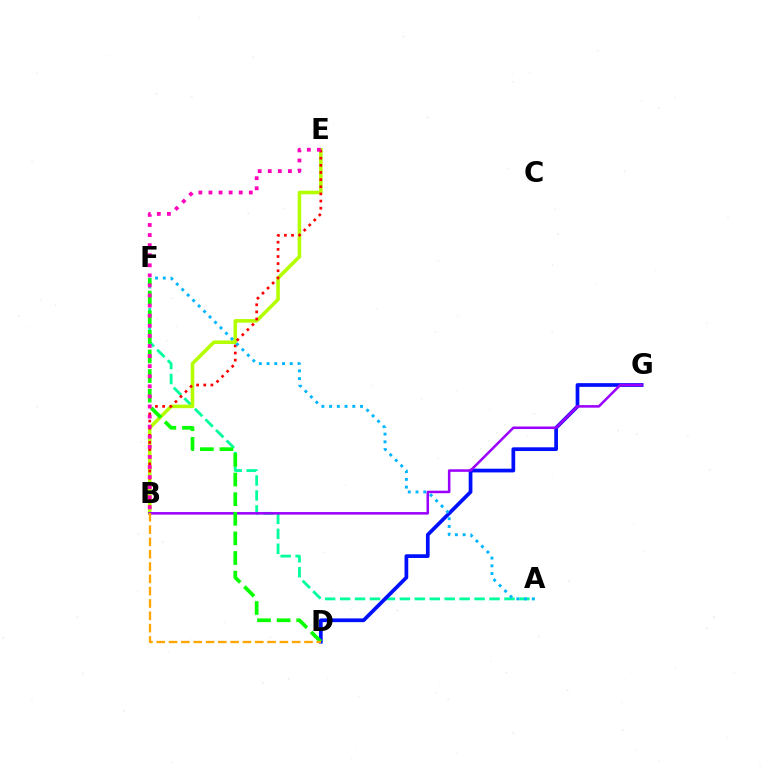{('A', 'F'): [{'color': '#00ff9d', 'line_style': 'dashed', 'thickness': 2.03}, {'color': '#00b5ff', 'line_style': 'dotted', 'thickness': 2.1}], ('B', 'E'): [{'color': '#b3ff00', 'line_style': 'solid', 'thickness': 2.56}, {'color': '#ff0000', 'line_style': 'dotted', 'thickness': 1.94}, {'color': '#ff00bd', 'line_style': 'dotted', 'thickness': 2.74}], ('D', 'G'): [{'color': '#0010ff', 'line_style': 'solid', 'thickness': 2.68}], ('B', 'G'): [{'color': '#9b00ff', 'line_style': 'solid', 'thickness': 1.83}], ('D', 'F'): [{'color': '#08ff00', 'line_style': 'dashed', 'thickness': 2.66}], ('B', 'D'): [{'color': '#ffa500', 'line_style': 'dashed', 'thickness': 1.67}]}